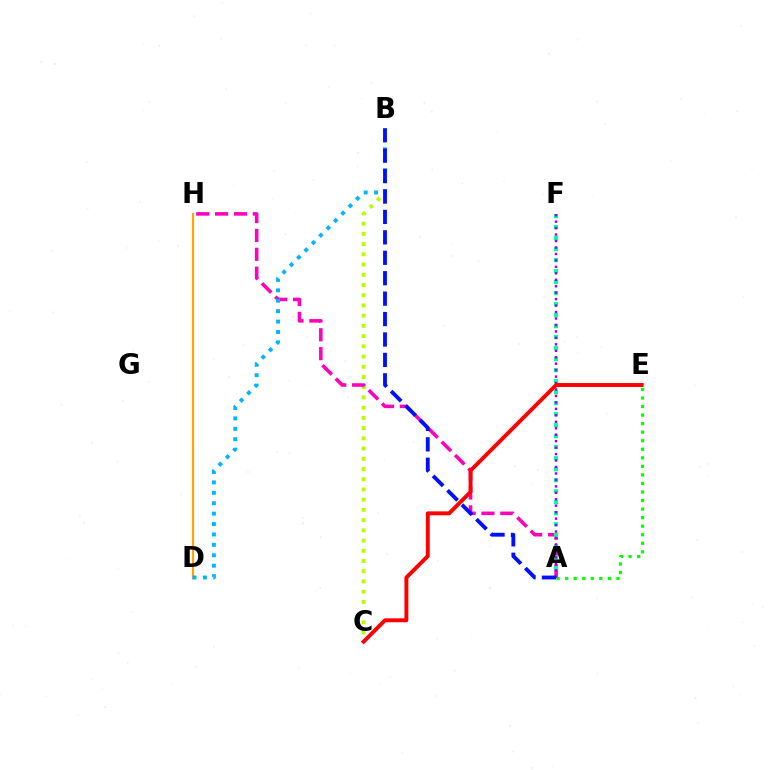{('B', 'C'): [{'color': '#b3ff00', 'line_style': 'dotted', 'thickness': 2.78}], ('A', 'H'): [{'color': '#ff00bd', 'line_style': 'dashed', 'thickness': 2.56}], ('D', 'H'): [{'color': '#ffa500', 'line_style': 'solid', 'thickness': 1.58}], ('B', 'D'): [{'color': '#00b5ff', 'line_style': 'dotted', 'thickness': 2.83}], ('A', 'F'): [{'color': '#00ff9d', 'line_style': 'dotted', 'thickness': 2.99}, {'color': '#9b00ff', 'line_style': 'dotted', 'thickness': 1.75}], ('A', 'E'): [{'color': '#08ff00', 'line_style': 'dotted', 'thickness': 2.32}], ('A', 'B'): [{'color': '#0010ff', 'line_style': 'dashed', 'thickness': 2.77}], ('C', 'E'): [{'color': '#ff0000', 'line_style': 'solid', 'thickness': 2.82}]}